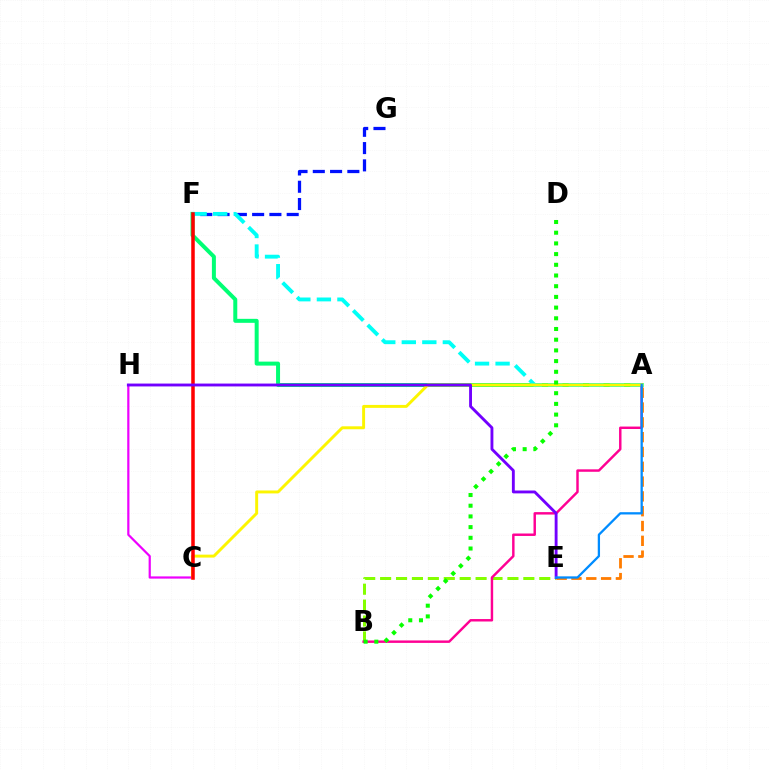{('F', 'G'): [{'color': '#0010ff', 'line_style': 'dashed', 'thickness': 2.35}], ('C', 'H'): [{'color': '#ee00ff', 'line_style': 'solid', 'thickness': 1.59}], ('A', 'F'): [{'color': '#00ff74', 'line_style': 'solid', 'thickness': 2.87}, {'color': '#00fff6', 'line_style': 'dashed', 'thickness': 2.79}], ('B', 'E'): [{'color': '#84ff00', 'line_style': 'dashed', 'thickness': 2.16}], ('A', 'B'): [{'color': '#ff0094', 'line_style': 'solid', 'thickness': 1.76}], ('A', 'C'): [{'color': '#fcf500', 'line_style': 'solid', 'thickness': 2.11}], ('C', 'F'): [{'color': '#ff0000', 'line_style': 'solid', 'thickness': 2.53}], ('A', 'E'): [{'color': '#ff7c00', 'line_style': 'dashed', 'thickness': 2.01}, {'color': '#008cff', 'line_style': 'solid', 'thickness': 1.65}], ('E', 'H'): [{'color': '#7200ff', 'line_style': 'solid', 'thickness': 2.07}], ('B', 'D'): [{'color': '#08ff00', 'line_style': 'dotted', 'thickness': 2.91}]}